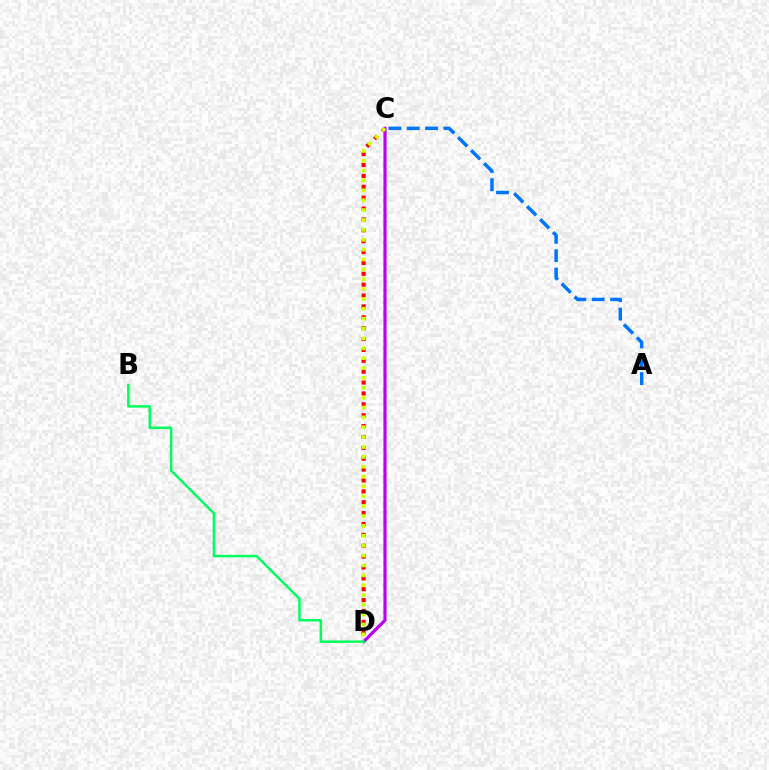{('C', 'D'): [{'color': '#ff0000', 'line_style': 'dotted', 'thickness': 2.96}, {'color': '#b900ff', 'line_style': 'solid', 'thickness': 2.29}, {'color': '#d1ff00', 'line_style': 'dotted', 'thickness': 2.68}], ('B', 'D'): [{'color': '#00ff5c', 'line_style': 'solid', 'thickness': 1.78}], ('A', 'C'): [{'color': '#0074ff', 'line_style': 'dashed', 'thickness': 2.49}]}